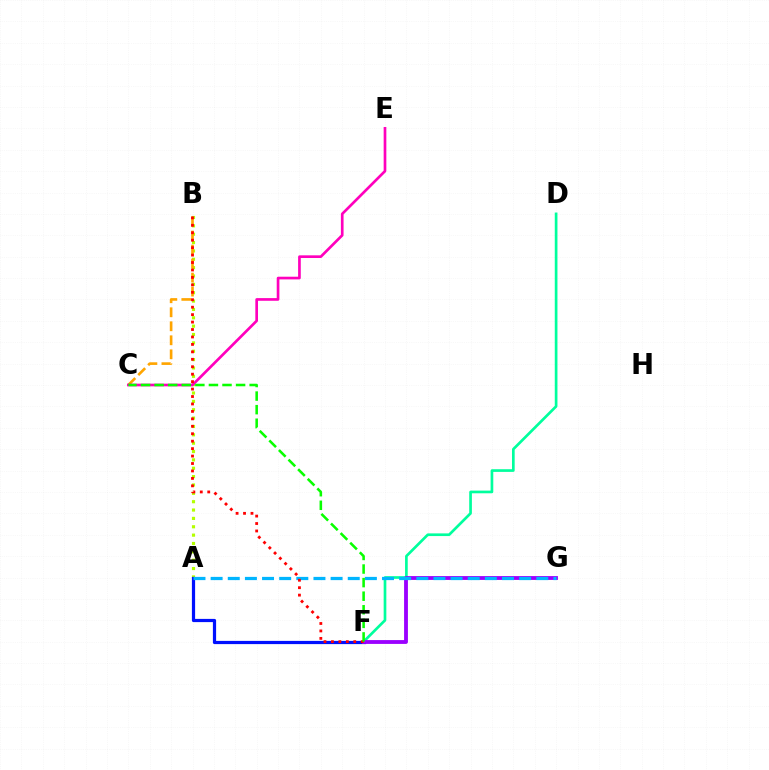{('A', 'B'): [{'color': '#b3ff00', 'line_style': 'dotted', 'thickness': 2.27}], ('B', 'C'): [{'color': '#ffa500', 'line_style': 'dashed', 'thickness': 1.9}], ('A', 'F'): [{'color': '#0010ff', 'line_style': 'solid', 'thickness': 2.31}], ('C', 'E'): [{'color': '#ff00bd', 'line_style': 'solid', 'thickness': 1.93}], ('D', 'F'): [{'color': '#00ff9d', 'line_style': 'solid', 'thickness': 1.93}], ('F', 'G'): [{'color': '#9b00ff', 'line_style': 'solid', 'thickness': 2.75}], ('A', 'G'): [{'color': '#00b5ff', 'line_style': 'dashed', 'thickness': 2.33}], ('B', 'F'): [{'color': '#ff0000', 'line_style': 'dotted', 'thickness': 2.02}], ('C', 'F'): [{'color': '#08ff00', 'line_style': 'dashed', 'thickness': 1.84}]}